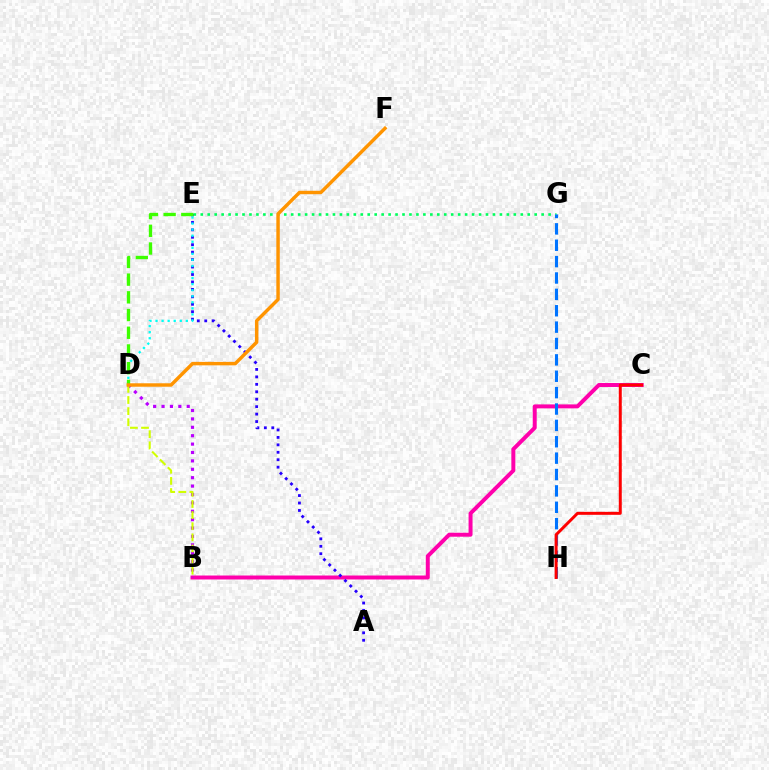{('B', 'C'): [{'color': '#ff00ac', 'line_style': 'solid', 'thickness': 2.86}], ('B', 'D'): [{'color': '#b900ff', 'line_style': 'dotted', 'thickness': 2.28}, {'color': '#d1ff00', 'line_style': 'dashed', 'thickness': 1.51}], ('A', 'E'): [{'color': '#2500ff', 'line_style': 'dotted', 'thickness': 2.02}], ('E', 'G'): [{'color': '#00ff5c', 'line_style': 'dotted', 'thickness': 1.89}], ('D', 'E'): [{'color': '#00fff6', 'line_style': 'dotted', 'thickness': 1.64}, {'color': '#3dff00', 'line_style': 'dashed', 'thickness': 2.41}], ('G', 'H'): [{'color': '#0074ff', 'line_style': 'dashed', 'thickness': 2.22}], ('C', 'H'): [{'color': '#ff0000', 'line_style': 'solid', 'thickness': 2.14}], ('D', 'F'): [{'color': '#ff9400', 'line_style': 'solid', 'thickness': 2.48}]}